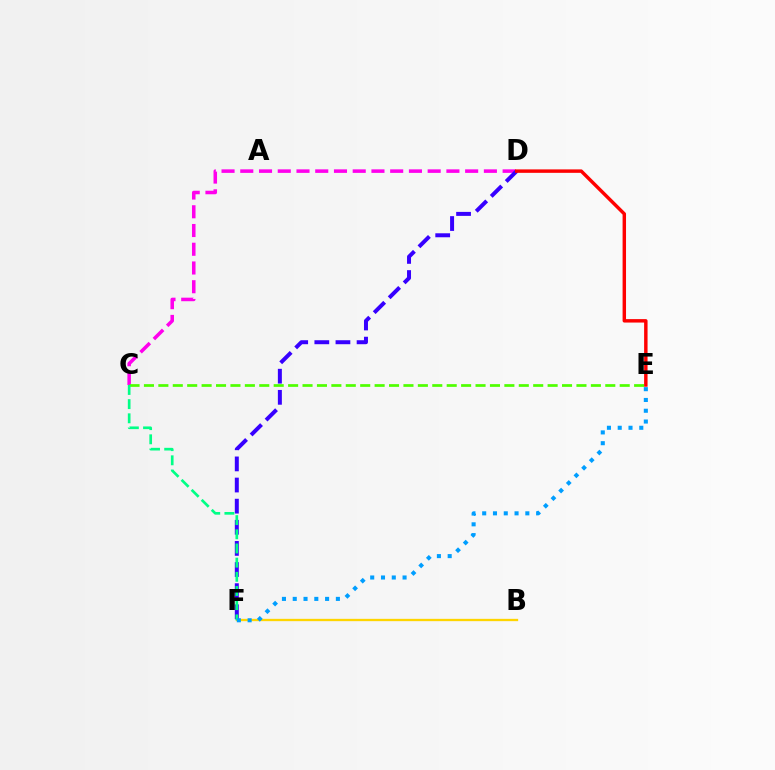{('C', 'D'): [{'color': '#ff00ed', 'line_style': 'dashed', 'thickness': 2.55}], ('B', 'F'): [{'color': '#ffd500', 'line_style': 'solid', 'thickness': 1.67}], ('C', 'E'): [{'color': '#4fff00', 'line_style': 'dashed', 'thickness': 1.96}], ('D', 'F'): [{'color': '#3700ff', 'line_style': 'dashed', 'thickness': 2.87}], ('C', 'F'): [{'color': '#00ff86', 'line_style': 'dashed', 'thickness': 1.93}], ('E', 'F'): [{'color': '#009eff', 'line_style': 'dotted', 'thickness': 2.93}], ('D', 'E'): [{'color': '#ff0000', 'line_style': 'solid', 'thickness': 2.48}]}